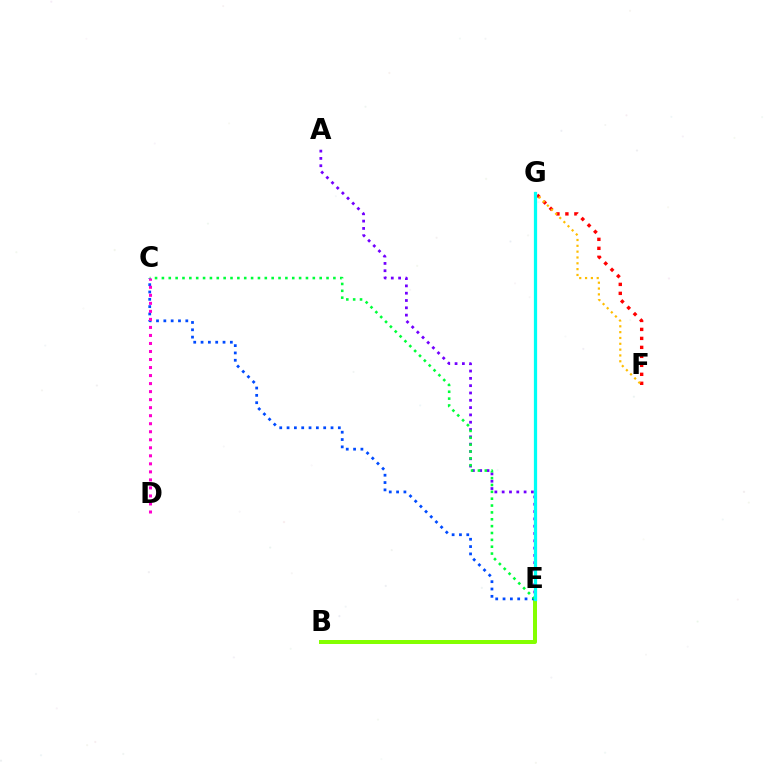{('B', 'E'): [{'color': '#84ff00', 'line_style': 'solid', 'thickness': 2.87}], ('A', 'E'): [{'color': '#7200ff', 'line_style': 'dotted', 'thickness': 1.99}], ('C', 'E'): [{'color': '#004bff', 'line_style': 'dotted', 'thickness': 1.99}, {'color': '#00ff39', 'line_style': 'dotted', 'thickness': 1.86}], ('F', 'G'): [{'color': '#ff0000', 'line_style': 'dotted', 'thickness': 2.44}, {'color': '#ffbd00', 'line_style': 'dotted', 'thickness': 1.58}], ('E', 'G'): [{'color': '#00fff6', 'line_style': 'solid', 'thickness': 2.34}], ('C', 'D'): [{'color': '#ff00cf', 'line_style': 'dotted', 'thickness': 2.18}]}